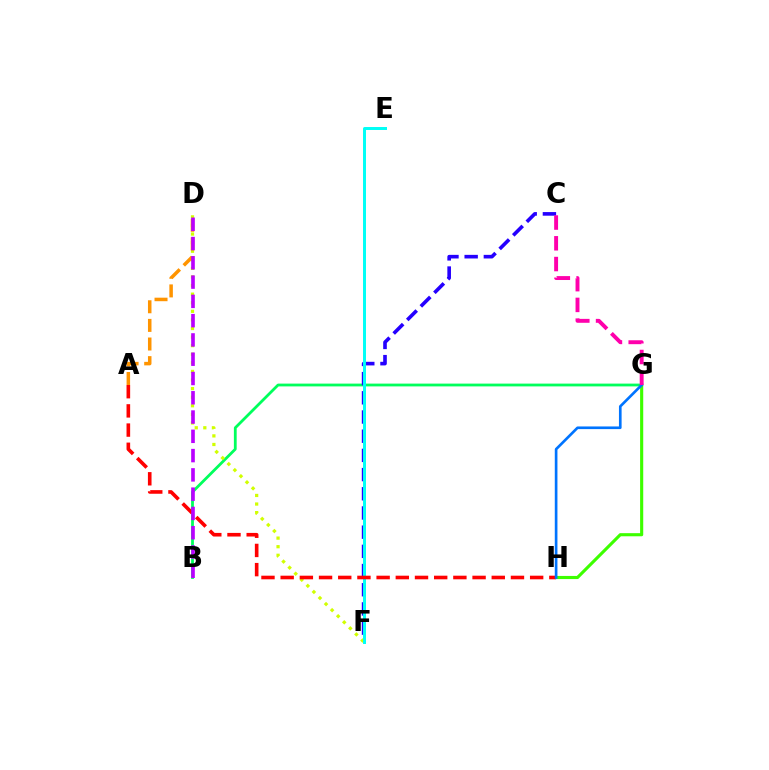{('B', 'G'): [{'color': '#00ff5c', 'line_style': 'solid', 'thickness': 2.01}], ('C', 'F'): [{'color': '#2500ff', 'line_style': 'dashed', 'thickness': 2.61}], ('D', 'F'): [{'color': '#d1ff00', 'line_style': 'dotted', 'thickness': 2.33}], ('G', 'H'): [{'color': '#3dff00', 'line_style': 'solid', 'thickness': 2.25}, {'color': '#0074ff', 'line_style': 'solid', 'thickness': 1.91}], ('E', 'F'): [{'color': '#00fff6', 'line_style': 'solid', 'thickness': 2.14}], ('A', 'H'): [{'color': '#ff0000', 'line_style': 'dashed', 'thickness': 2.61}], ('C', 'G'): [{'color': '#ff00ac', 'line_style': 'dashed', 'thickness': 2.82}], ('A', 'D'): [{'color': '#ff9400', 'line_style': 'dashed', 'thickness': 2.53}], ('B', 'D'): [{'color': '#b900ff', 'line_style': 'dashed', 'thickness': 2.62}]}